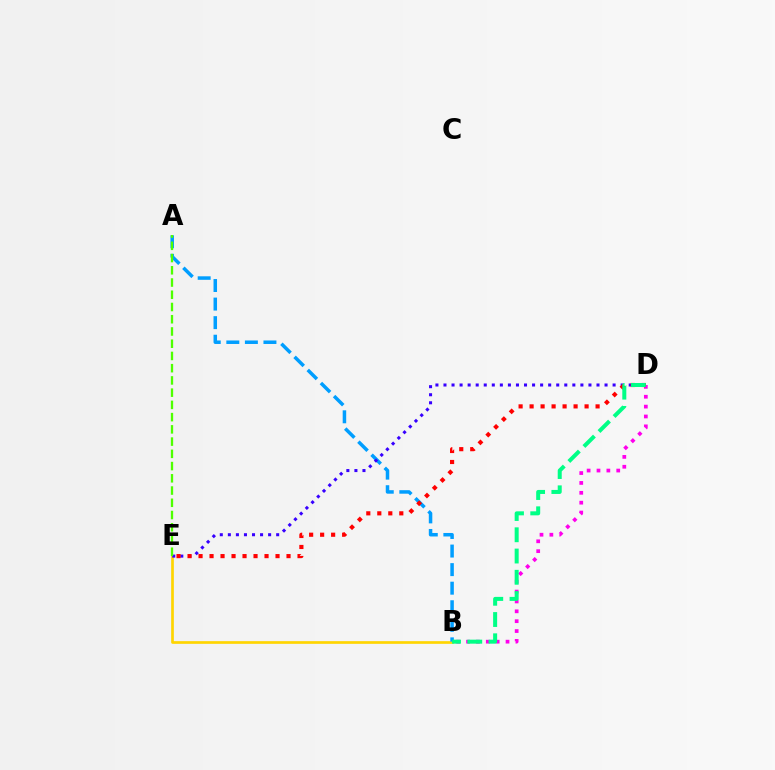{('B', 'D'): [{'color': '#ff00ed', 'line_style': 'dotted', 'thickness': 2.68}, {'color': '#00ff86', 'line_style': 'dashed', 'thickness': 2.89}], ('B', 'E'): [{'color': '#ffd500', 'line_style': 'solid', 'thickness': 1.93}], ('A', 'B'): [{'color': '#009eff', 'line_style': 'dashed', 'thickness': 2.52}], ('D', 'E'): [{'color': '#3700ff', 'line_style': 'dotted', 'thickness': 2.19}, {'color': '#ff0000', 'line_style': 'dotted', 'thickness': 2.99}], ('A', 'E'): [{'color': '#4fff00', 'line_style': 'dashed', 'thickness': 1.66}]}